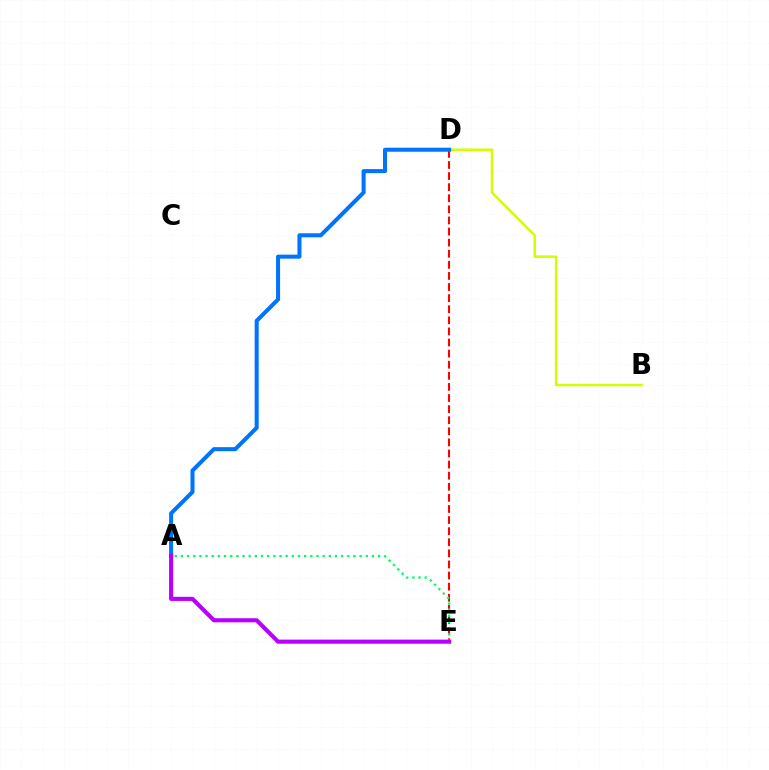{('B', 'D'): [{'color': '#d1ff00', 'line_style': 'solid', 'thickness': 1.81}], ('D', 'E'): [{'color': '#ff0000', 'line_style': 'dashed', 'thickness': 1.51}], ('A', 'D'): [{'color': '#0074ff', 'line_style': 'solid', 'thickness': 2.91}], ('A', 'E'): [{'color': '#00ff5c', 'line_style': 'dotted', 'thickness': 1.67}, {'color': '#b900ff', 'line_style': 'solid', 'thickness': 2.96}]}